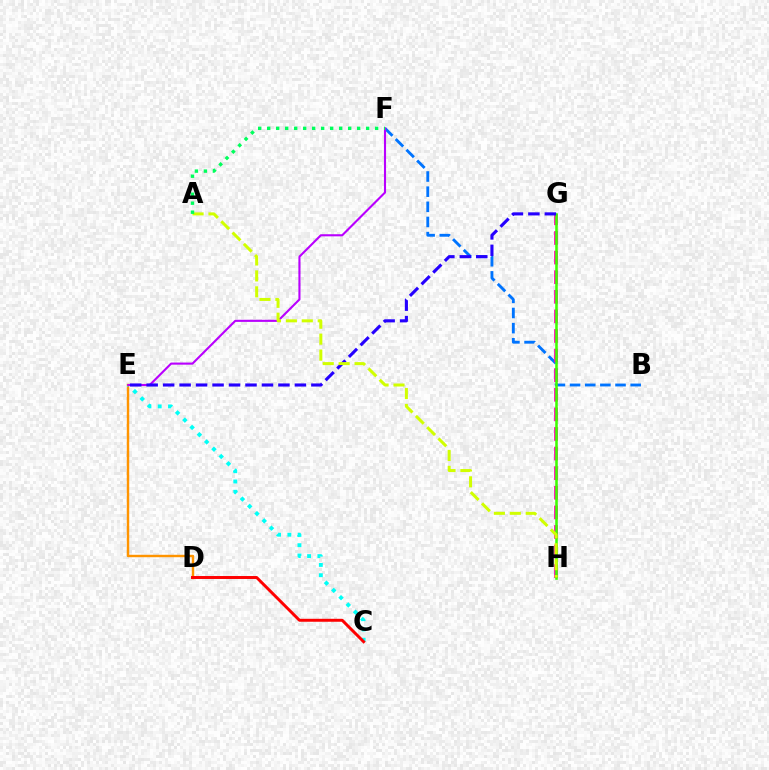{('B', 'F'): [{'color': '#0074ff', 'line_style': 'dashed', 'thickness': 2.06}], ('D', 'E'): [{'color': '#ff9400', 'line_style': 'solid', 'thickness': 1.75}], ('C', 'E'): [{'color': '#00fff6', 'line_style': 'dotted', 'thickness': 2.79}], ('E', 'F'): [{'color': '#b900ff', 'line_style': 'solid', 'thickness': 1.52}], ('G', 'H'): [{'color': '#ff00ac', 'line_style': 'dashed', 'thickness': 2.66}, {'color': '#3dff00', 'line_style': 'solid', 'thickness': 1.85}], ('C', 'D'): [{'color': '#ff0000', 'line_style': 'solid', 'thickness': 2.12}], ('E', 'G'): [{'color': '#2500ff', 'line_style': 'dashed', 'thickness': 2.24}], ('A', 'H'): [{'color': '#d1ff00', 'line_style': 'dashed', 'thickness': 2.16}], ('A', 'F'): [{'color': '#00ff5c', 'line_style': 'dotted', 'thickness': 2.44}]}